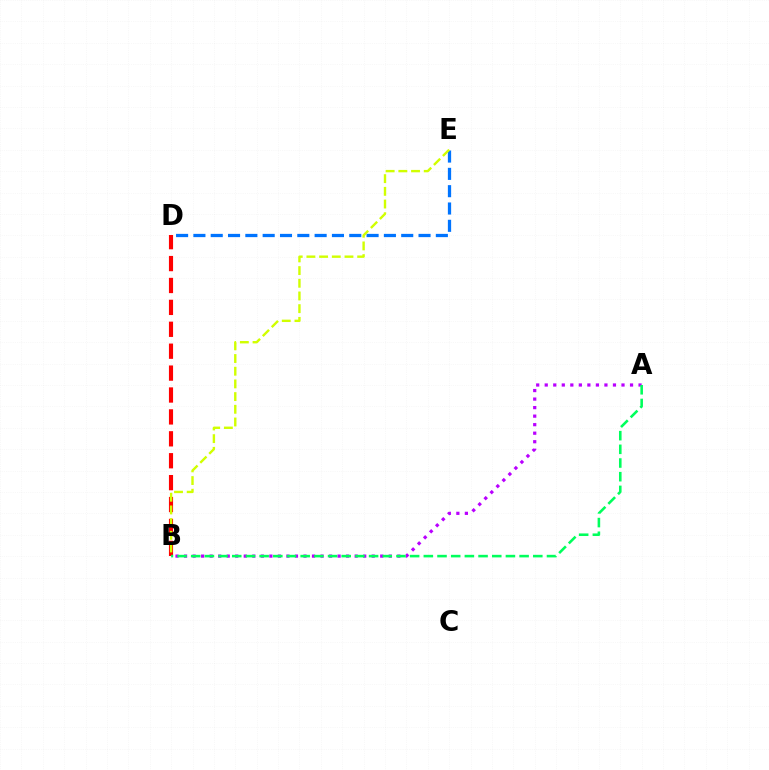{('A', 'B'): [{'color': '#b900ff', 'line_style': 'dotted', 'thickness': 2.32}, {'color': '#00ff5c', 'line_style': 'dashed', 'thickness': 1.86}], ('D', 'E'): [{'color': '#0074ff', 'line_style': 'dashed', 'thickness': 2.35}], ('B', 'D'): [{'color': '#ff0000', 'line_style': 'dashed', 'thickness': 2.98}], ('B', 'E'): [{'color': '#d1ff00', 'line_style': 'dashed', 'thickness': 1.72}]}